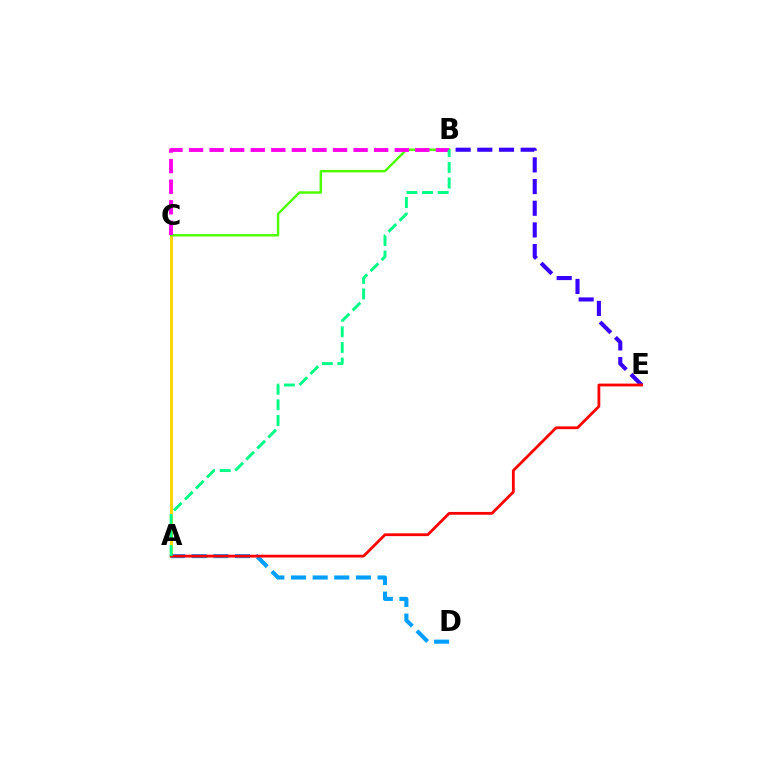{('A', 'C'): [{'color': '#ffd500', 'line_style': 'solid', 'thickness': 2.08}], ('B', 'C'): [{'color': '#4fff00', 'line_style': 'solid', 'thickness': 1.76}, {'color': '#ff00ed', 'line_style': 'dashed', 'thickness': 2.79}], ('B', 'E'): [{'color': '#3700ff', 'line_style': 'dashed', 'thickness': 2.95}], ('A', 'D'): [{'color': '#009eff', 'line_style': 'dashed', 'thickness': 2.94}], ('A', 'E'): [{'color': '#ff0000', 'line_style': 'solid', 'thickness': 2.0}], ('A', 'B'): [{'color': '#00ff86', 'line_style': 'dashed', 'thickness': 2.12}]}